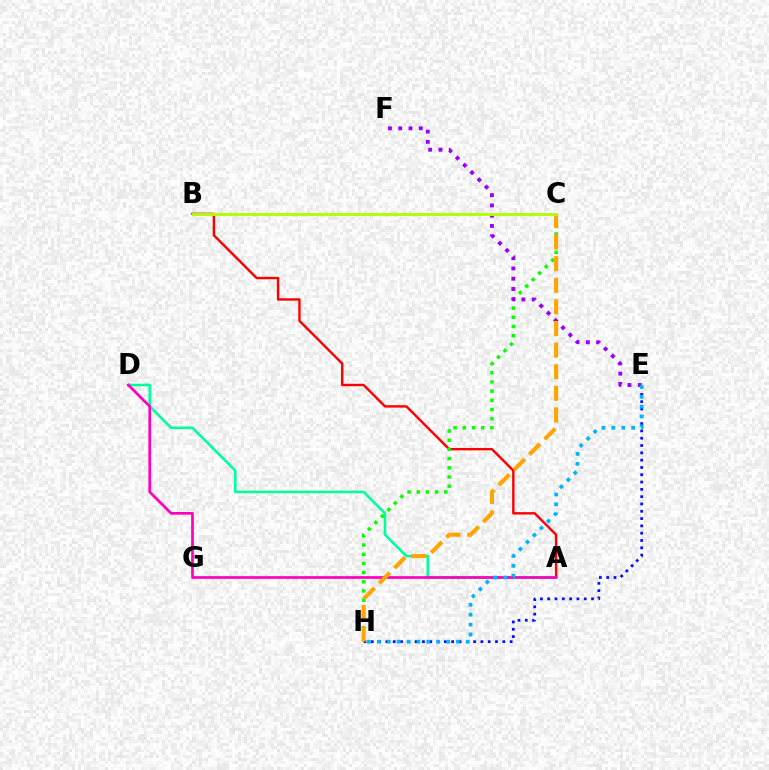{('A', 'B'): [{'color': '#ff0000', 'line_style': 'solid', 'thickness': 1.73}], ('A', 'D'): [{'color': '#00ff9d', 'line_style': 'solid', 'thickness': 1.86}, {'color': '#ff00bd', 'line_style': 'solid', 'thickness': 1.95}], ('C', 'H'): [{'color': '#08ff00', 'line_style': 'dotted', 'thickness': 2.5}, {'color': '#ffa500', 'line_style': 'dashed', 'thickness': 2.93}], ('E', 'H'): [{'color': '#0010ff', 'line_style': 'dotted', 'thickness': 1.99}, {'color': '#00b5ff', 'line_style': 'dotted', 'thickness': 2.69}], ('E', 'F'): [{'color': '#9b00ff', 'line_style': 'dotted', 'thickness': 2.79}], ('B', 'C'): [{'color': '#b3ff00', 'line_style': 'solid', 'thickness': 2.09}]}